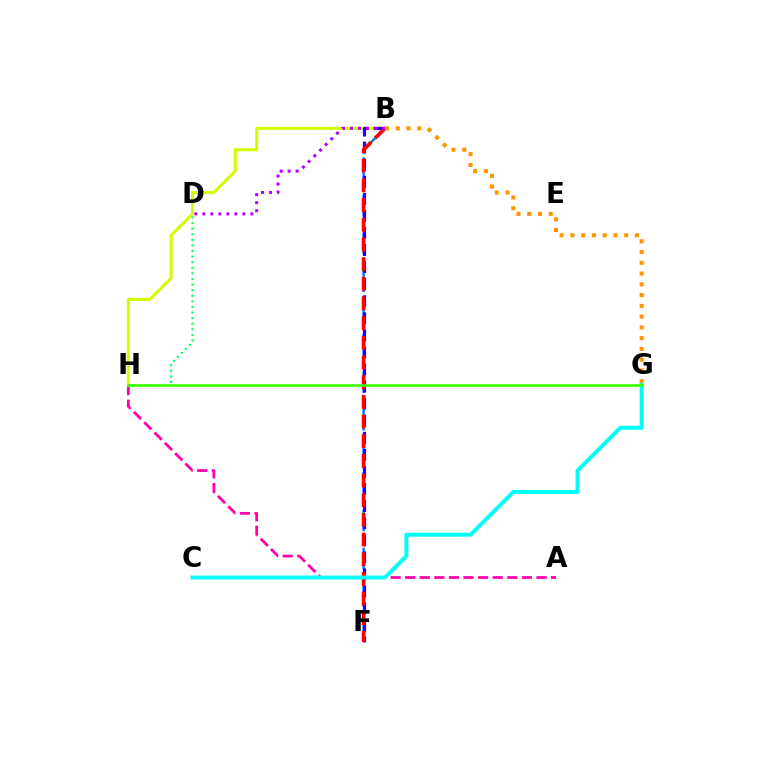{('B', 'F'): [{'color': '#0074ff', 'line_style': 'dashed', 'thickness': 1.71}, {'color': '#2500ff', 'line_style': 'dashed', 'thickness': 2.32}, {'color': '#ff0000', 'line_style': 'dashed', 'thickness': 2.67}], ('A', 'H'): [{'color': '#ff00ac', 'line_style': 'dashed', 'thickness': 1.98}], ('B', 'H'): [{'color': '#d1ff00', 'line_style': 'solid', 'thickness': 2.2}], ('B', 'G'): [{'color': '#ff9400', 'line_style': 'dotted', 'thickness': 2.92}], ('C', 'G'): [{'color': '#00fff6', 'line_style': 'solid', 'thickness': 2.84}], ('D', 'H'): [{'color': '#00ff5c', 'line_style': 'dotted', 'thickness': 1.52}], ('G', 'H'): [{'color': '#3dff00', 'line_style': 'solid', 'thickness': 1.92}], ('B', 'D'): [{'color': '#b900ff', 'line_style': 'dotted', 'thickness': 2.17}]}